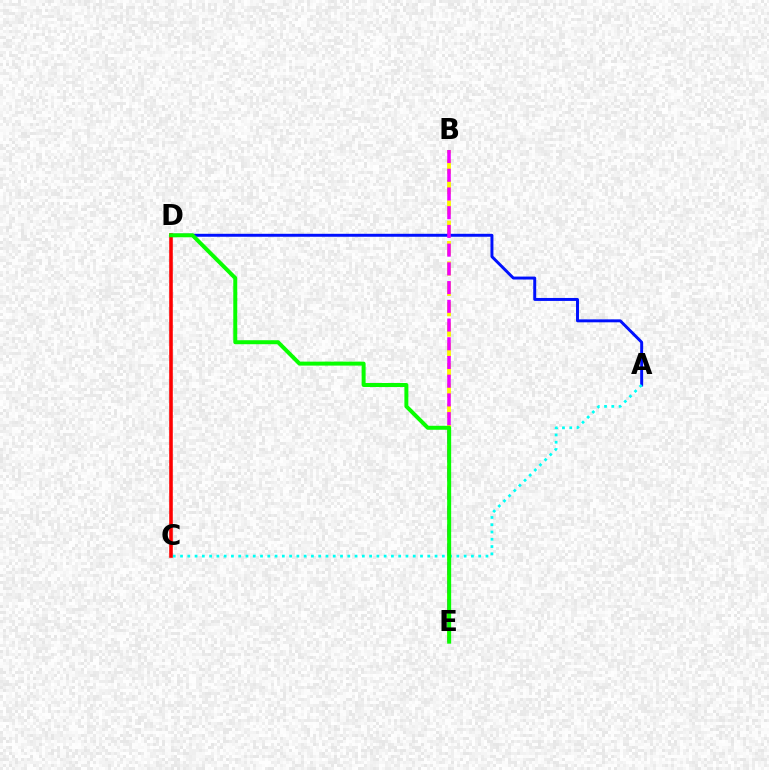{('B', 'E'): [{'color': '#fcf500', 'line_style': 'dashed', 'thickness': 2.77}, {'color': '#ee00ff', 'line_style': 'dashed', 'thickness': 2.54}], ('A', 'D'): [{'color': '#0010ff', 'line_style': 'solid', 'thickness': 2.12}], ('A', 'C'): [{'color': '#00fff6', 'line_style': 'dotted', 'thickness': 1.98}], ('C', 'D'): [{'color': '#ff0000', 'line_style': 'solid', 'thickness': 2.58}], ('D', 'E'): [{'color': '#08ff00', 'line_style': 'solid', 'thickness': 2.87}]}